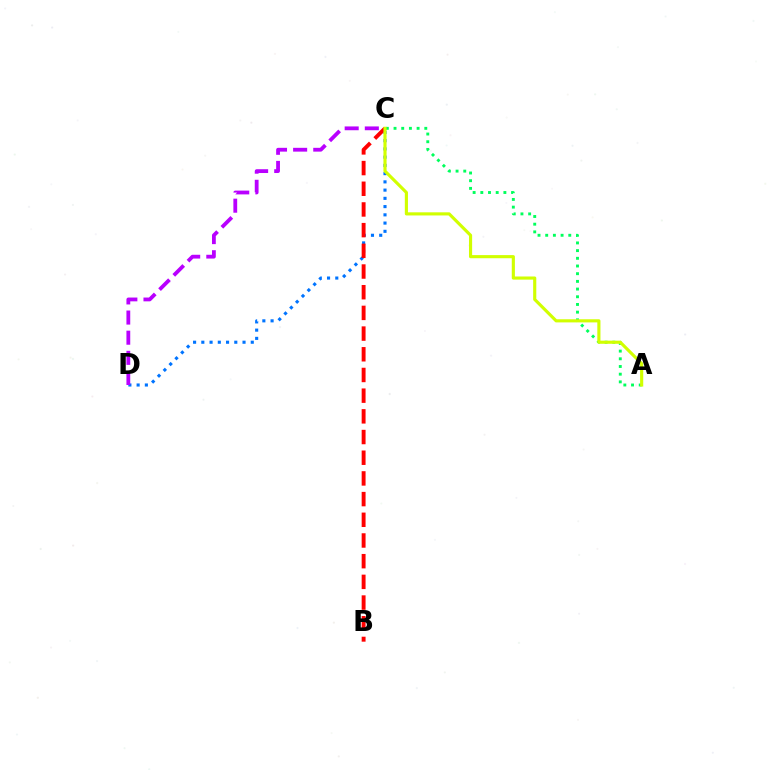{('C', 'D'): [{'color': '#0074ff', 'line_style': 'dotted', 'thickness': 2.24}, {'color': '#b900ff', 'line_style': 'dashed', 'thickness': 2.74}], ('A', 'C'): [{'color': '#00ff5c', 'line_style': 'dotted', 'thickness': 2.09}, {'color': '#d1ff00', 'line_style': 'solid', 'thickness': 2.26}], ('B', 'C'): [{'color': '#ff0000', 'line_style': 'dashed', 'thickness': 2.81}]}